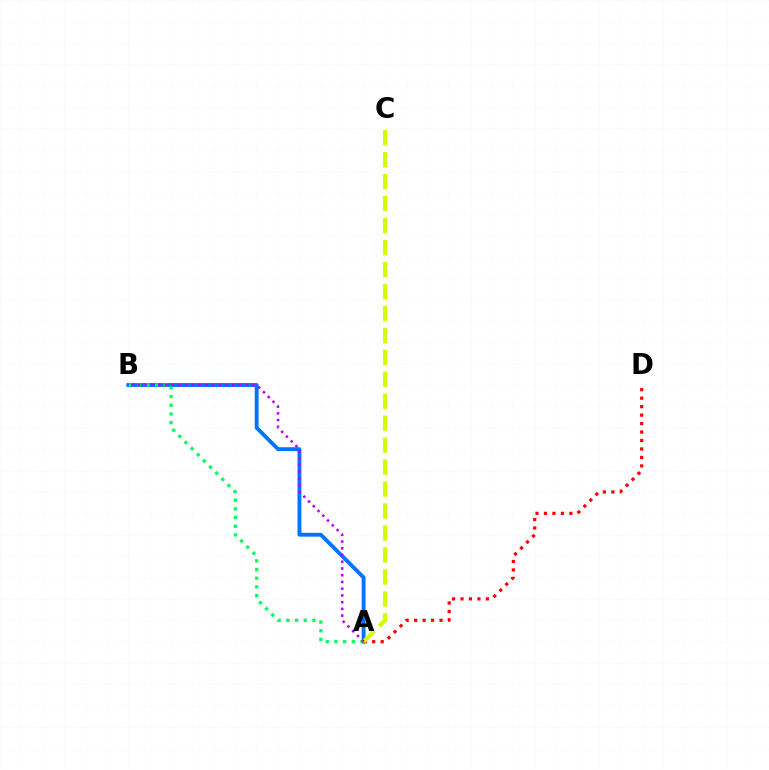{('A', 'B'): [{'color': '#0074ff', 'line_style': 'solid', 'thickness': 2.78}, {'color': '#00ff5c', 'line_style': 'dotted', 'thickness': 2.36}, {'color': '#b900ff', 'line_style': 'dotted', 'thickness': 1.83}], ('A', 'D'): [{'color': '#ff0000', 'line_style': 'dotted', 'thickness': 2.3}], ('A', 'C'): [{'color': '#d1ff00', 'line_style': 'dashed', 'thickness': 2.98}]}